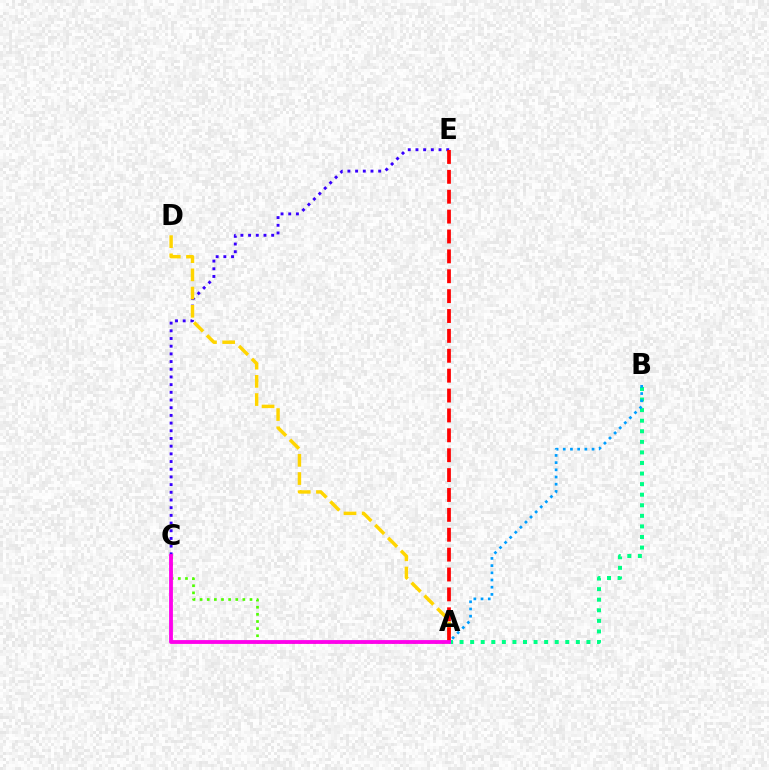{('A', 'B'): [{'color': '#00ff86', 'line_style': 'dotted', 'thickness': 2.87}, {'color': '#009eff', 'line_style': 'dotted', 'thickness': 1.96}], ('C', 'E'): [{'color': '#3700ff', 'line_style': 'dotted', 'thickness': 2.09}], ('A', 'D'): [{'color': '#ffd500', 'line_style': 'dashed', 'thickness': 2.47}], ('A', 'C'): [{'color': '#4fff00', 'line_style': 'dotted', 'thickness': 1.94}, {'color': '#ff00ed', 'line_style': 'solid', 'thickness': 2.76}], ('A', 'E'): [{'color': '#ff0000', 'line_style': 'dashed', 'thickness': 2.7}]}